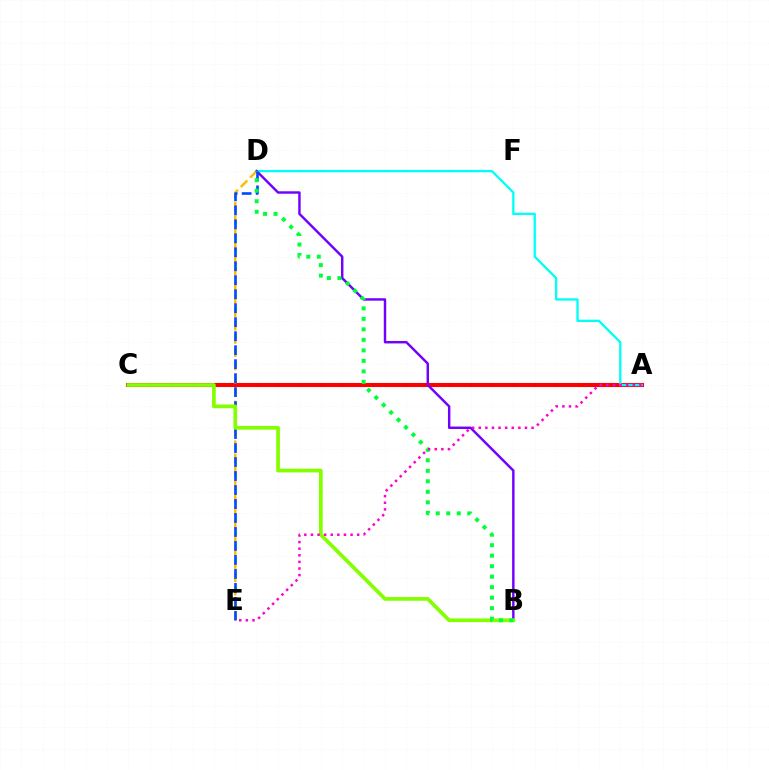{('A', 'C'): [{'color': '#ff0000', 'line_style': 'solid', 'thickness': 2.93}], ('D', 'E'): [{'color': '#ffbd00', 'line_style': 'dashed', 'thickness': 1.8}, {'color': '#004bff', 'line_style': 'dashed', 'thickness': 1.9}], ('A', 'D'): [{'color': '#00fff6', 'line_style': 'solid', 'thickness': 1.66}], ('B', 'D'): [{'color': '#7200ff', 'line_style': 'solid', 'thickness': 1.75}, {'color': '#00ff39', 'line_style': 'dotted', 'thickness': 2.85}], ('B', 'C'): [{'color': '#84ff00', 'line_style': 'solid', 'thickness': 2.68}], ('A', 'E'): [{'color': '#ff00cf', 'line_style': 'dotted', 'thickness': 1.8}]}